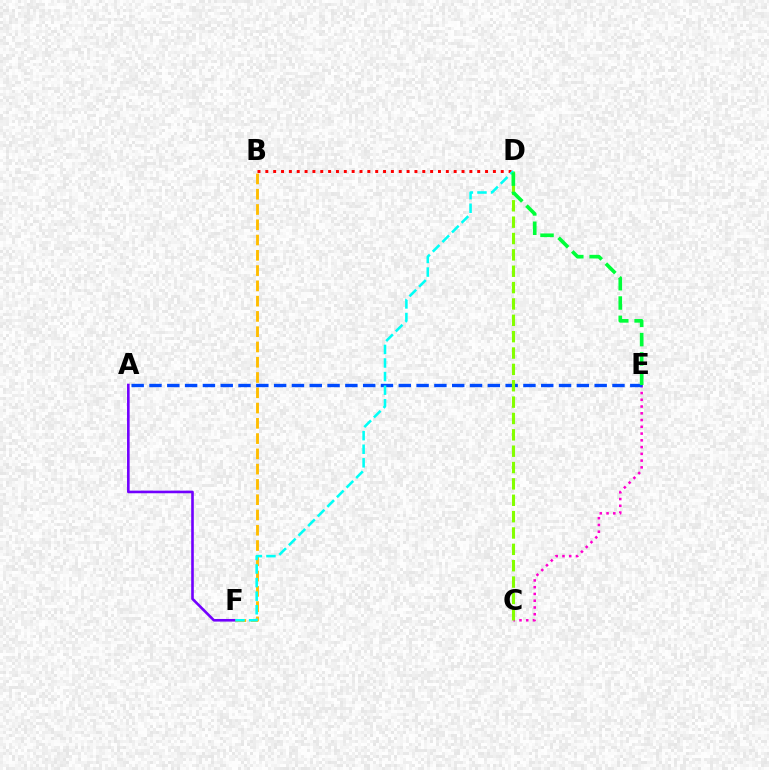{('A', 'F'): [{'color': '#7200ff', 'line_style': 'solid', 'thickness': 1.88}], ('B', 'F'): [{'color': '#ffbd00', 'line_style': 'dashed', 'thickness': 2.07}], ('B', 'D'): [{'color': '#ff0000', 'line_style': 'dotted', 'thickness': 2.13}], ('C', 'E'): [{'color': '#ff00cf', 'line_style': 'dotted', 'thickness': 1.84}], ('A', 'E'): [{'color': '#004bff', 'line_style': 'dashed', 'thickness': 2.42}], ('C', 'D'): [{'color': '#84ff00', 'line_style': 'dashed', 'thickness': 2.22}], ('D', 'F'): [{'color': '#00fff6', 'line_style': 'dashed', 'thickness': 1.85}], ('D', 'E'): [{'color': '#00ff39', 'line_style': 'dashed', 'thickness': 2.63}]}